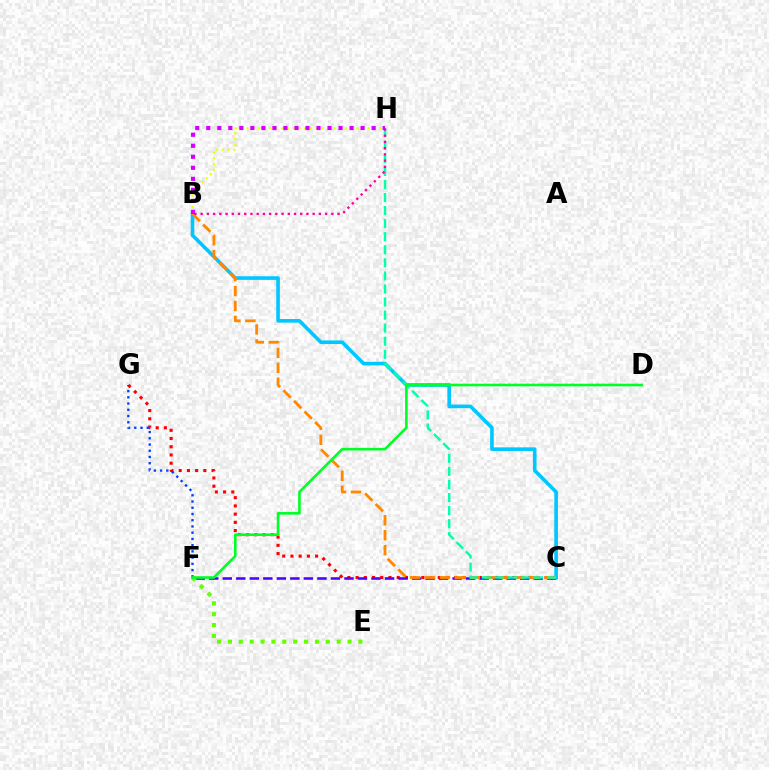{('C', 'G'): [{'color': '#ff0000', 'line_style': 'dotted', 'thickness': 2.23}], ('C', 'F'): [{'color': '#4f00ff', 'line_style': 'dashed', 'thickness': 1.84}], ('B', 'C'): [{'color': '#00c7ff', 'line_style': 'solid', 'thickness': 2.61}, {'color': '#ff8800', 'line_style': 'dashed', 'thickness': 2.03}], ('F', 'G'): [{'color': '#003fff', 'line_style': 'dotted', 'thickness': 1.69}], ('C', 'H'): [{'color': '#00ffaf', 'line_style': 'dashed', 'thickness': 1.77}], ('B', 'H'): [{'color': '#eeff00', 'line_style': 'dotted', 'thickness': 1.57}, {'color': '#ff00a0', 'line_style': 'dotted', 'thickness': 1.69}, {'color': '#d600ff', 'line_style': 'dotted', 'thickness': 2.99}], ('E', 'F'): [{'color': '#66ff00', 'line_style': 'dotted', 'thickness': 2.96}], ('D', 'F'): [{'color': '#00ff27', 'line_style': 'solid', 'thickness': 1.89}]}